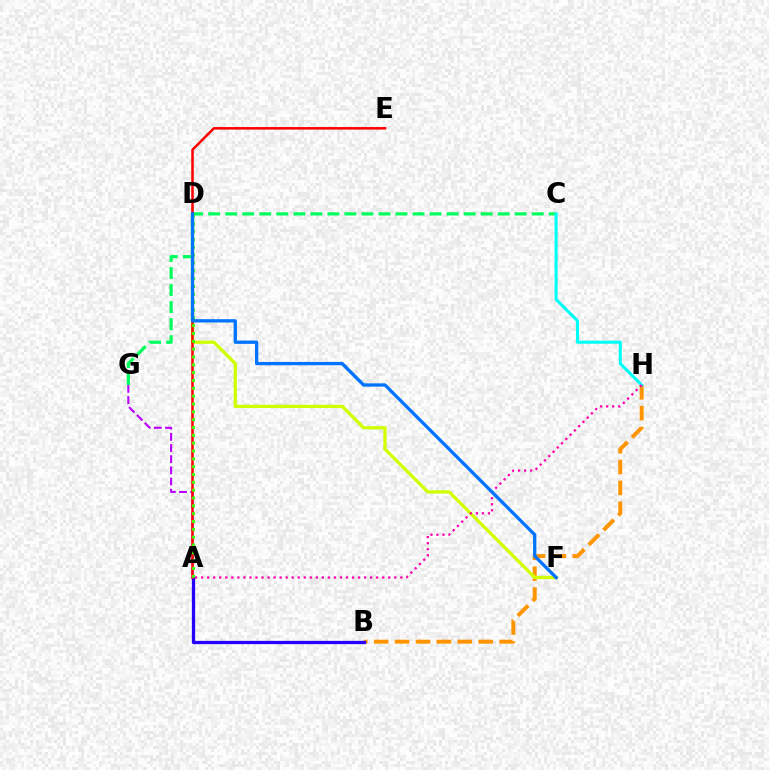{('A', 'G'): [{'color': '#b900ff', 'line_style': 'dashed', 'thickness': 1.52}], ('B', 'H'): [{'color': '#ff9400', 'line_style': 'dashed', 'thickness': 2.84}], ('C', 'G'): [{'color': '#00ff5c', 'line_style': 'dashed', 'thickness': 2.31}], ('C', 'H'): [{'color': '#00fff6', 'line_style': 'solid', 'thickness': 2.22}], ('A', 'B'): [{'color': '#2500ff', 'line_style': 'solid', 'thickness': 2.35}], ('D', 'F'): [{'color': '#d1ff00', 'line_style': 'solid', 'thickness': 2.36}, {'color': '#0074ff', 'line_style': 'solid', 'thickness': 2.38}], ('A', 'E'): [{'color': '#ff0000', 'line_style': 'solid', 'thickness': 1.83}], ('A', 'D'): [{'color': '#3dff00', 'line_style': 'dotted', 'thickness': 2.13}], ('A', 'H'): [{'color': '#ff00ac', 'line_style': 'dotted', 'thickness': 1.64}]}